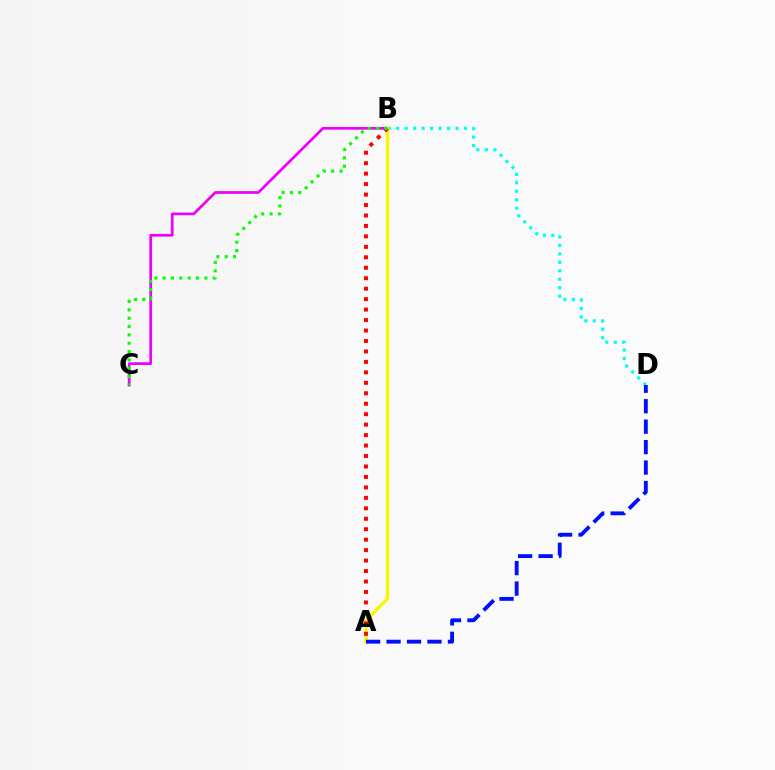{('B', 'C'): [{'color': '#ee00ff', 'line_style': 'solid', 'thickness': 1.97}, {'color': '#08ff00', 'line_style': 'dotted', 'thickness': 2.27}], ('B', 'D'): [{'color': '#00fff6', 'line_style': 'dotted', 'thickness': 2.3}], ('A', 'B'): [{'color': '#fcf500', 'line_style': 'solid', 'thickness': 2.39}, {'color': '#ff0000', 'line_style': 'dotted', 'thickness': 2.84}], ('A', 'D'): [{'color': '#0010ff', 'line_style': 'dashed', 'thickness': 2.78}]}